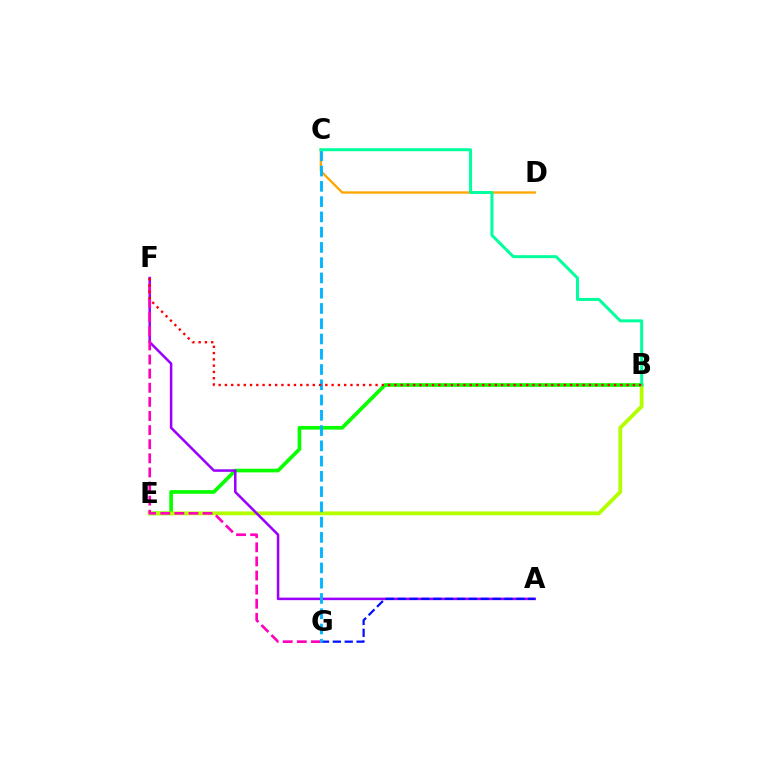{('B', 'E'): [{'color': '#08ff00', 'line_style': 'solid', 'thickness': 2.65}, {'color': '#b3ff00', 'line_style': 'solid', 'thickness': 2.74}], ('C', 'D'): [{'color': '#ffa500', 'line_style': 'solid', 'thickness': 1.69}], ('A', 'F'): [{'color': '#9b00ff', 'line_style': 'solid', 'thickness': 1.83}], ('A', 'G'): [{'color': '#0010ff', 'line_style': 'dashed', 'thickness': 1.61}], ('F', 'G'): [{'color': '#ff00bd', 'line_style': 'dashed', 'thickness': 1.92}], ('C', 'G'): [{'color': '#00b5ff', 'line_style': 'dashed', 'thickness': 2.07}], ('B', 'C'): [{'color': '#00ff9d', 'line_style': 'solid', 'thickness': 2.15}], ('B', 'F'): [{'color': '#ff0000', 'line_style': 'dotted', 'thickness': 1.71}]}